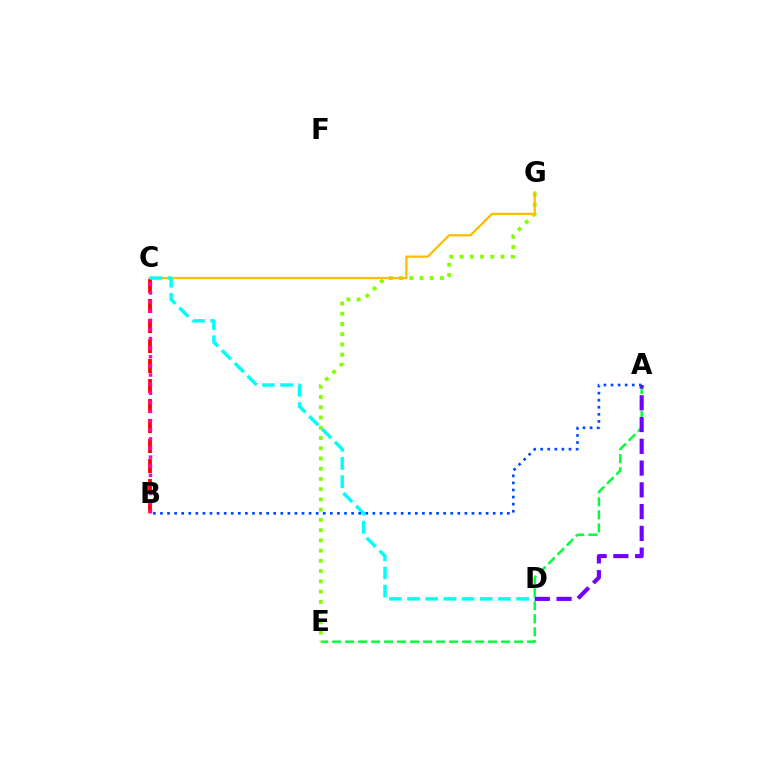{('A', 'E'): [{'color': '#00ff39', 'line_style': 'dashed', 'thickness': 1.77}], ('E', 'G'): [{'color': '#84ff00', 'line_style': 'dotted', 'thickness': 2.78}], ('C', 'G'): [{'color': '#ffbd00', 'line_style': 'solid', 'thickness': 1.65}], ('B', 'C'): [{'color': '#ff0000', 'line_style': 'dashed', 'thickness': 2.72}, {'color': '#ff00cf', 'line_style': 'dotted', 'thickness': 2.48}], ('A', 'D'): [{'color': '#7200ff', 'line_style': 'dashed', 'thickness': 2.96}], ('C', 'D'): [{'color': '#00fff6', 'line_style': 'dashed', 'thickness': 2.47}], ('A', 'B'): [{'color': '#004bff', 'line_style': 'dotted', 'thickness': 1.92}]}